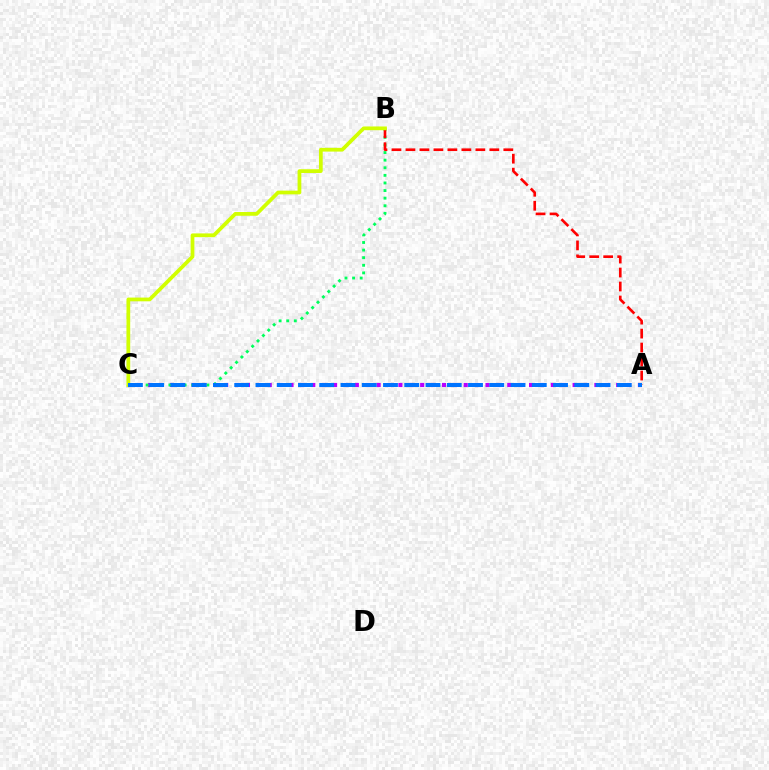{('A', 'C'): [{'color': '#b900ff', 'line_style': 'dotted', 'thickness': 2.96}, {'color': '#0074ff', 'line_style': 'dashed', 'thickness': 2.89}], ('B', 'C'): [{'color': '#00ff5c', 'line_style': 'dotted', 'thickness': 2.06}, {'color': '#d1ff00', 'line_style': 'solid', 'thickness': 2.69}], ('A', 'B'): [{'color': '#ff0000', 'line_style': 'dashed', 'thickness': 1.9}]}